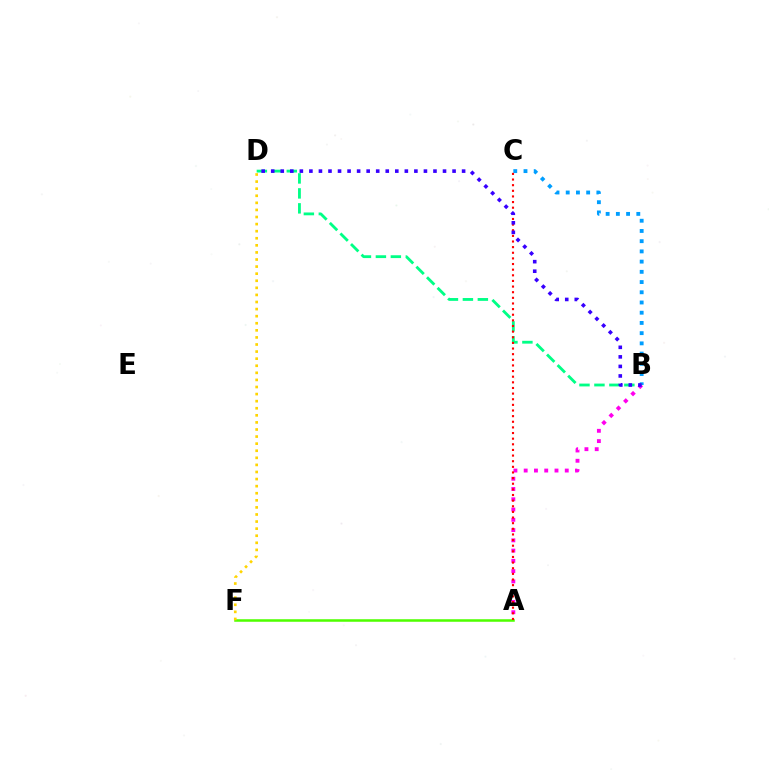{('B', 'C'): [{'color': '#009eff', 'line_style': 'dotted', 'thickness': 2.78}], ('B', 'D'): [{'color': '#00ff86', 'line_style': 'dashed', 'thickness': 2.03}, {'color': '#3700ff', 'line_style': 'dotted', 'thickness': 2.59}], ('A', 'F'): [{'color': '#4fff00', 'line_style': 'solid', 'thickness': 1.82}], ('A', 'B'): [{'color': '#ff00ed', 'line_style': 'dotted', 'thickness': 2.79}], ('A', 'C'): [{'color': '#ff0000', 'line_style': 'dotted', 'thickness': 1.53}], ('D', 'F'): [{'color': '#ffd500', 'line_style': 'dotted', 'thickness': 1.92}]}